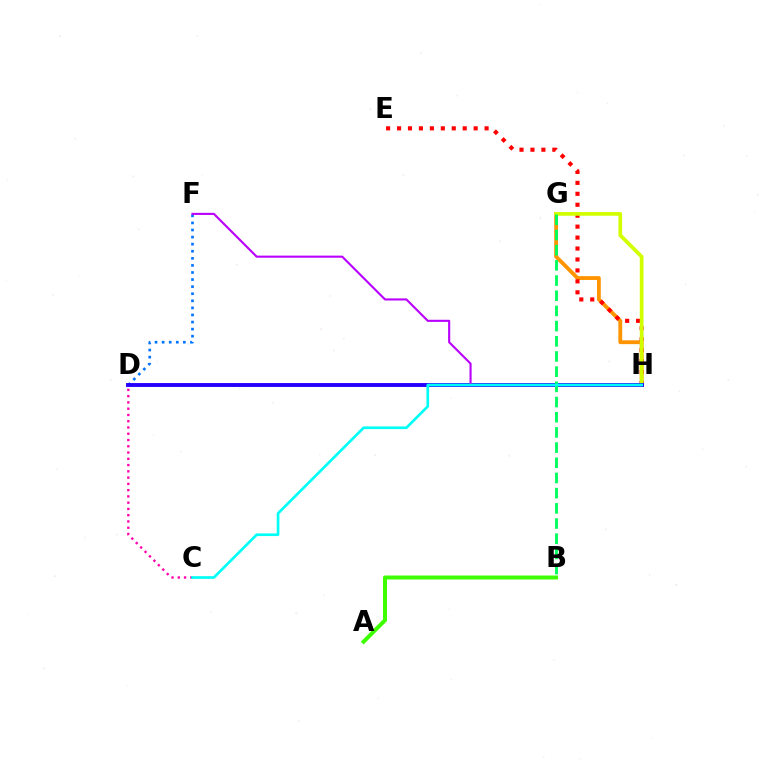{('G', 'H'): [{'color': '#ff9400', 'line_style': 'solid', 'thickness': 2.76}, {'color': '#d1ff00', 'line_style': 'solid', 'thickness': 2.68}], ('E', 'H'): [{'color': '#ff0000', 'line_style': 'dotted', 'thickness': 2.97}], ('D', 'F'): [{'color': '#0074ff', 'line_style': 'dotted', 'thickness': 1.92}], ('A', 'B'): [{'color': '#3dff00', 'line_style': 'solid', 'thickness': 2.87}], ('C', 'D'): [{'color': '#ff00ac', 'line_style': 'dotted', 'thickness': 1.7}], ('D', 'H'): [{'color': '#2500ff', 'line_style': 'solid', 'thickness': 2.81}], ('F', 'H'): [{'color': '#b900ff', 'line_style': 'solid', 'thickness': 1.52}], ('B', 'G'): [{'color': '#00ff5c', 'line_style': 'dashed', 'thickness': 2.06}], ('C', 'H'): [{'color': '#00fff6', 'line_style': 'solid', 'thickness': 1.94}]}